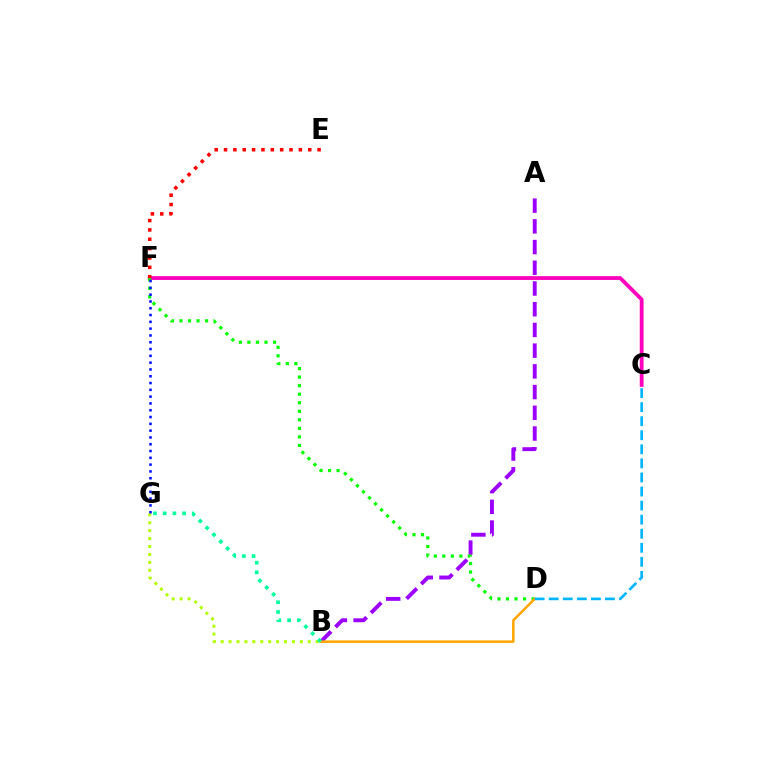{('C', 'F'): [{'color': '#ff00bd', 'line_style': 'solid', 'thickness': 2.73}], ('B', 'G'): [{'color': '#b3ff00', 'line_style': 'dotted', 'thickness': 2.15}, {'color': '#00ff9d', 'line_style': 'dotted', 'thickness': 2.63}], ('A', 'B'): [{'color': '#9b00ff', 'line_style': 'dashed', 'thickness': 2.81}], ('D', 'F'): [{'color': '#08ff00', 'line_style': 'dotted', 'thickness': 2.32}], ('F', 'G'): [{'color': '#0010ff', 'line_style': 'dotted', 'thickness': 1.85}], ('E', 'F'): [{'color': '#ff0000', 'line_style': 'dotted', 'thickness': 2.54}], ('B', 'D'): [{'color': '#ffa500', 'line_style': 'solid', 'thickness': 1.81}], ('C', 'D'): [{'color': '#00b5ff', 'line_style': 'dashed', 'thickness': 1.91}]}